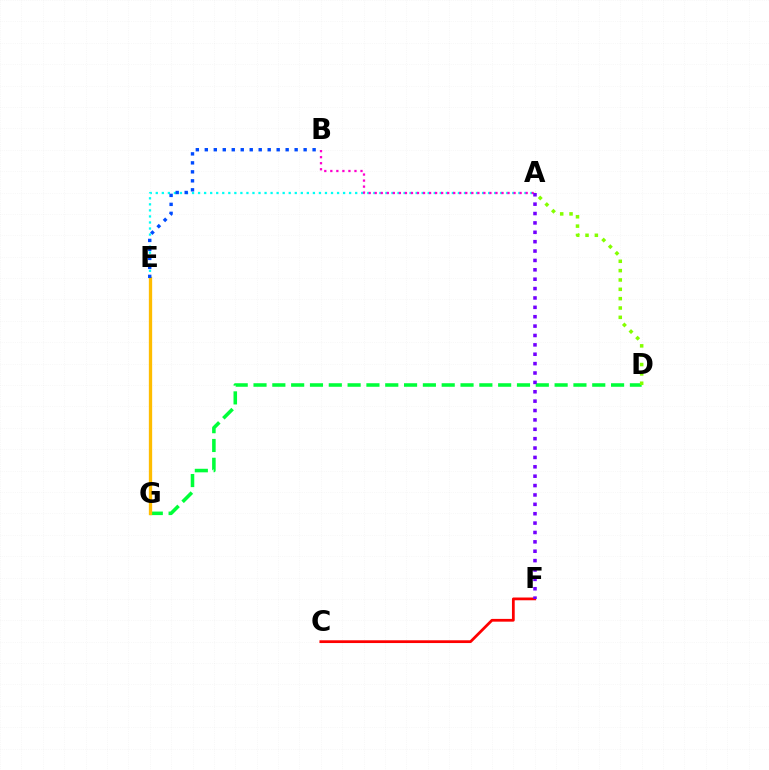{('A', 'E'): [{'color': '#00fff6', 'line_style': 'dotted', 'thickness': 1.64}], ('D', 'G'): [{'color': '#00ff39', 'line_style': 'dashed', 'thickness': 2.56}], ('C', 'F'): [{'color': '#ff0000', 'line_style': 'solid', 'thickness': 1.99}], ('E', 'G'): [{'color': '#ffbd00', 'line_style': 'solid', 'thickness': 2.38}], ('B', 'E'): [{'color': '#004bff', 'line_style': 'dotted', 'thickness': 2.44}], ('A', 'B'): [{'color': '#ff00cf', 'line_style': 'dotted', 'thickness': 1.64}], ('A', 'D'): [{'color': '#84ff00', 'line_style': 'dotted', 'thickness': 2.54}], ('A', 'F'): [{'color': '#7200ff', 'line_style': 'dotted', 'thickness': 2.55}]}